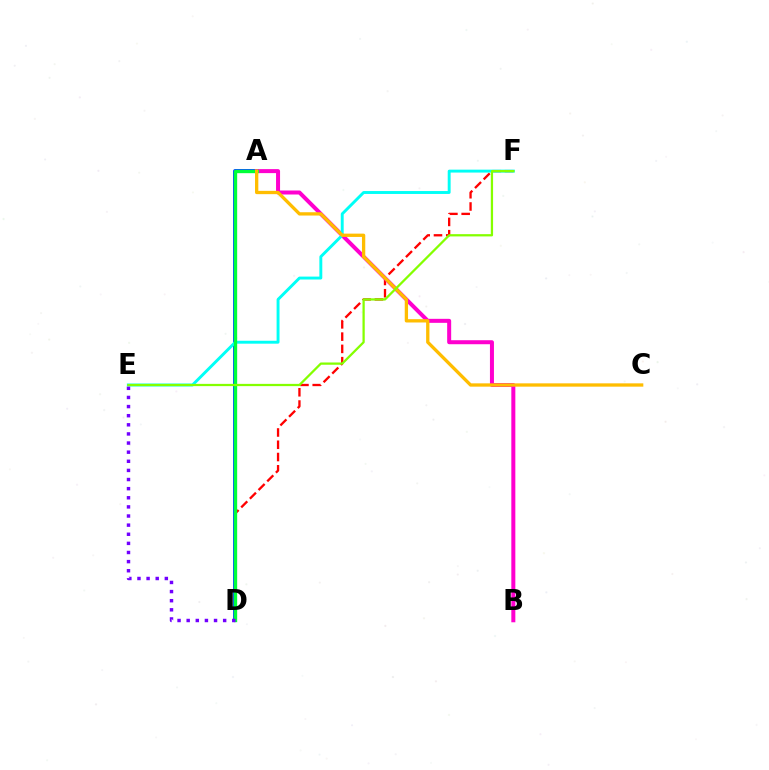{('A', 'D'): [{'color': '#004bff', 'line_style': 'solid', 'thickness': 2.8}, {'color': '#00ff39', 'line_style': 'solid', 'thickness': 2.41}], ('D', 'F'): [{'color': '#ff0000', 'line_style': 'dashed', 'thickness': 1.67}], ('A', 'B'): [{'color': '#ff00cf', 'line_style': 'solid', 'thickness': 2.88}], ('E', 'F'): [{'color': '#00fff6', 'line_style': 'solid', 'thickness': 2.1}, {'color': '#84ff00', 'line_style': 'solid', 'thickness': 1.63}], ('D', 'E'): [{'color': '#7200ff', 'line_style': 'dotted', 'thickness': 2.48}], ('A', 'C'): [{'color': '#ffbd00', 'line_style': 'solid', 'thickness': 2.38}]}